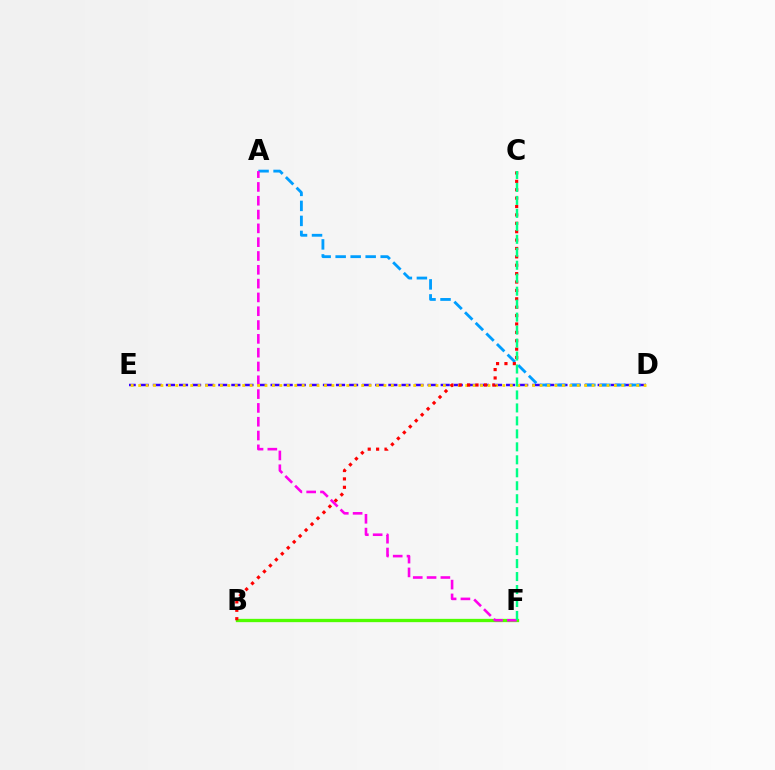{('D', 'E'): [{'color': '#3700ff', 'line_style': 'dashed', 'thickness': 1.78}, {'color': '#ffd500', 'line_style': 'dotted', 'thickness': 2.02}], ('A', 'D'): [{'color': '#009eff', 'line_style': 'dashed', 'thickness': 2.04}], ('B', 'F'): [{'color': '#4fff00', 'line_style': 'solid', 'thickness': 2.38}], ('A', 'F'): [{'color': '#ff00ed', 'line_style': 'dashed', 'thickness': 1.88}], ('B', 'C'): [{'color': '#ff0000', 'line_style': 'dotted', 'thickness': 2.28}], ('C', 'F'): [{'color': '#00ff86', 'line_style': 'dashed', 'thickness': 1.76}]}